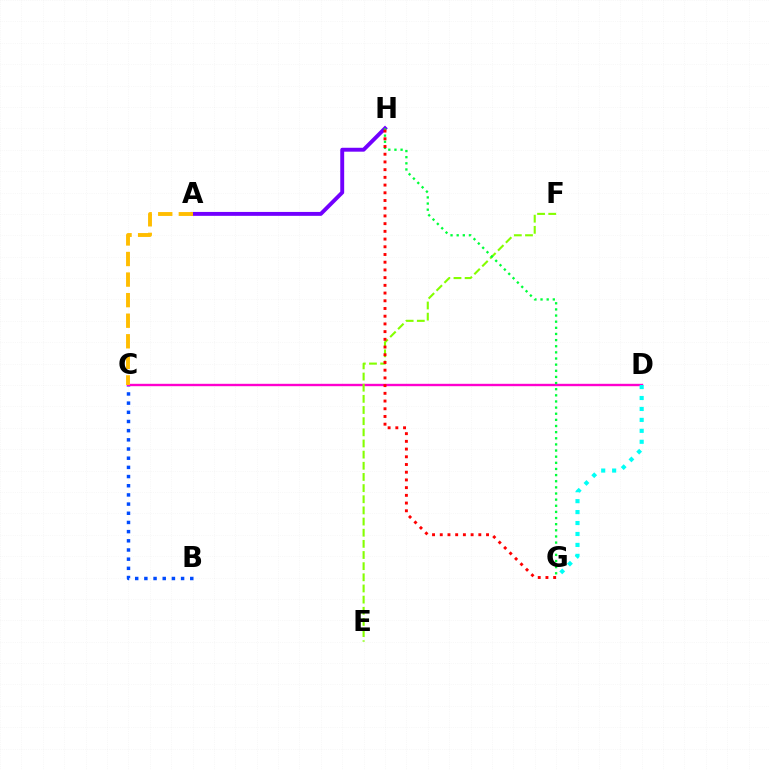{('B', 'C'): [{'color': '#004bff', 'line_style': 'dotted', 'thickness': 2.49}], ('C', 'D'): [{'color': '#ff00cf', 'line_style': 'solid', 'thickness': 1.71}], ('E', 'F'): [{'color': '#84ff00', 'line_style': 'dashed', 'thickness': 1.52}], ('A', 'H'): [{'color': '#7200ff', 'line_style': 'solid', 'thickness': 2.81}], ('D', 'G'): [{'color': '#00fff6', 'line_style': 'dotted', 'thickness': 2.97}], ('A', 'C'): [{'color': '#ffbd00', 'line_style': 'dashed', 'thickness': 2.79}], ('G', 'H'): [{'color': '#00ff39', 'line_style': 'dotted', 'thickness': 1.67}, {'color': '#ff0000', 'line_style': 'dotted', 'thickness': 2.1}]}